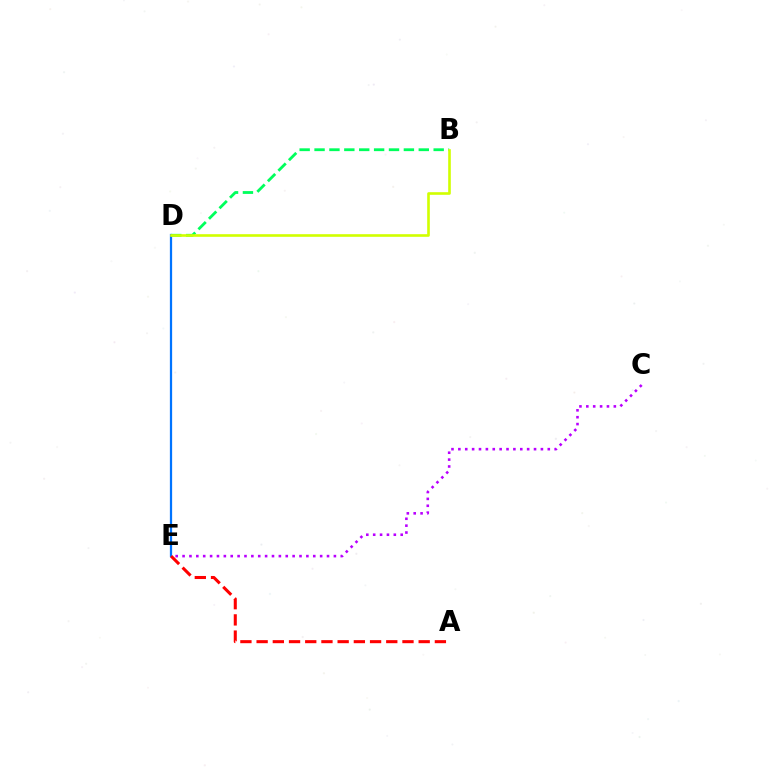{('D', 'E'): [{'color': '#0074ff', 'line_style': 'solid', 'thickness': 1.62}], ('B', 'D'): [{'color': '#00ff5c', 'line_style': 'dashed', 'thickness': 2.02}, {'color': '#d1ff00', 'line_style': 'solid', 'thickness': 1.89}], ('C', 'E'): [{'color': '#b900ff', 'line_style': 'dotted', 'thickness': 1.87}], ('A', 'E'): [{'color': '#ff0000', 'line_style': 'dashed', 'thickness': 2.2}]}